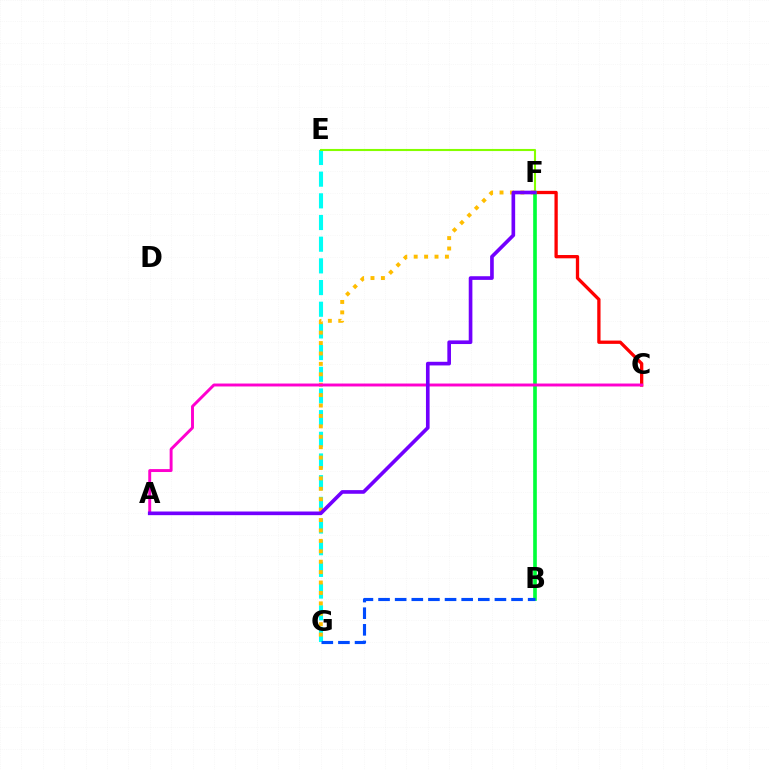{('C', 'F'): [{'color': '#ff0000', 'line_style': 'solid', 'thickness': 2.37}], ('E', 'G'): [{'color': '#00fff6', 'line_style': 'dashed', 'thickness': 2.95}], ('F', 'G'): [{'color': '#ffbd00', 'line_style': 'dotted', 'thickness': 2.83}], ('E', 'F'): [{'color': '#84ff00', 'line_style': 'solid', 'thickness': 1.51}], ('B', 'F'): [{'color': '#00ff39', 'line_style': 'solid', 'thickness': 2.63}], ('A', 'C'): [{'color': '#ff00cf', 'line_style': 'solid', 'thickness': 2.11}], ('B', 'G'): [{'color': '#004bff', 'line_style': 'dashed', 'thickness': 2.26}], ('A', 'F'): [{'color': '#7200ff', 'line_style': 'solid', 'thickness': 2.63}]}